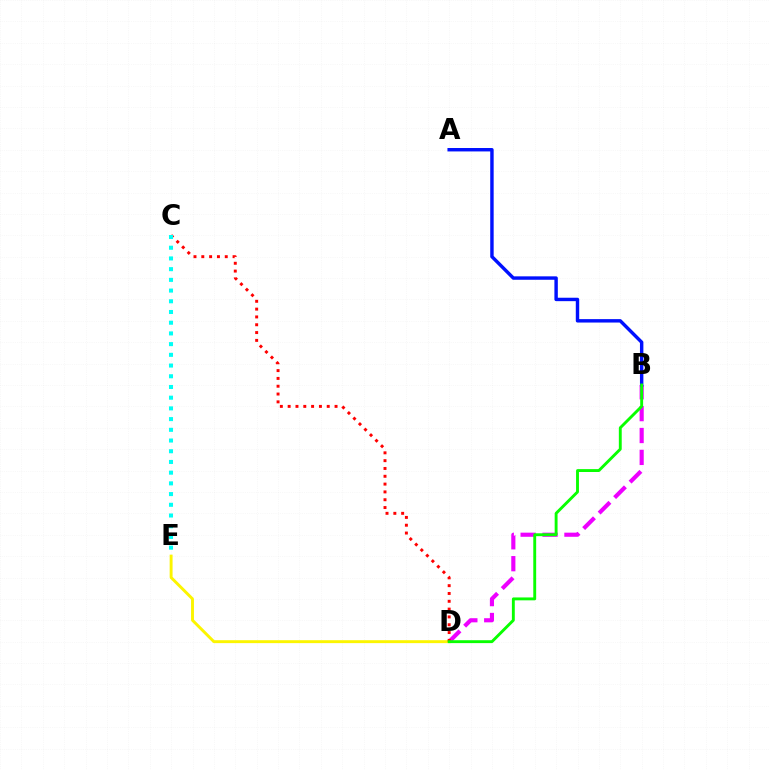{('B', 'D'): [{'color': '#ee00ff', 'line_style': 'dashed', 'thickness': 2.97}, {'color': '#08ff00', 'line_style': 'solid', 'thickness': 2.08}], ('A', 'B'): [{'color': '#0010ff', 'line_style': 'solid', 'thickness': 2.46}], ('D', 'E'): [{'color': '#fcf500', 'line_style': 'solid', 'thickness': 2.1}], ('C', 'D'): [{'color': '#ff0000', 'line_style': 'dotted', 'thickness': 2.12}], ('C', 'E'): [{'color': '#00fff6', 'line_style': 'dotted', 'thickness': 2.91}]}